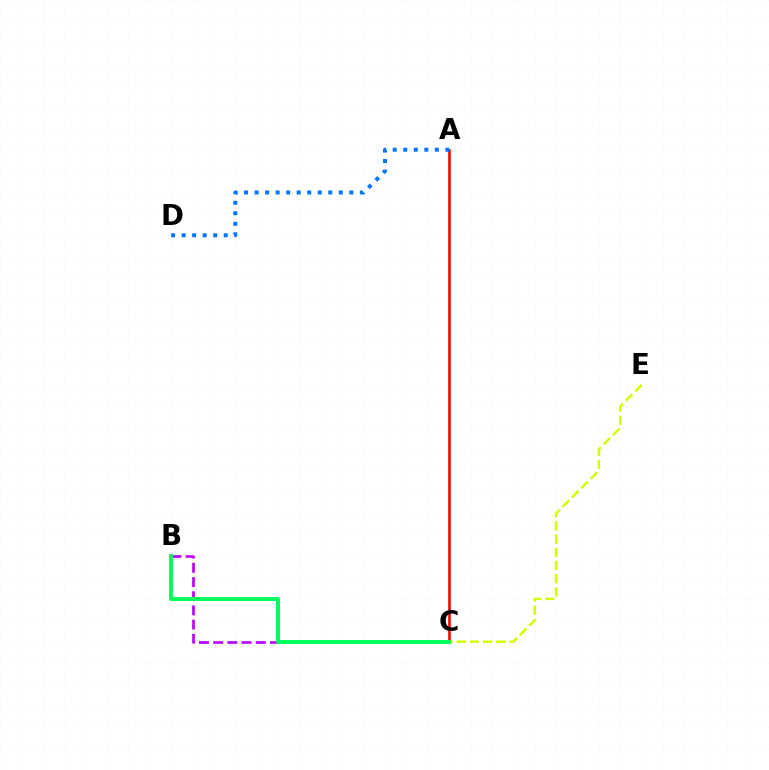{('A', 'C'): [{'color': '#ff0000', 'line_style': 'solid', 'thickness': 1.87}], ('B', 'C'): [{'color': '#b900ff', 'line_style': 'dashed', 'thickness': 1.93}, {'color': '#00ff5c', 'line_style': 'solid', 'thickness': 2.83}], ('A', 'D'): [{'color': '#0074ff', 'line_style': 'dotted', 'thickness': 2.86}], ('C', 'E'): [{'color': '#d1ff00', 'line_style': 'dashed', 'thickness': 1.79}]}